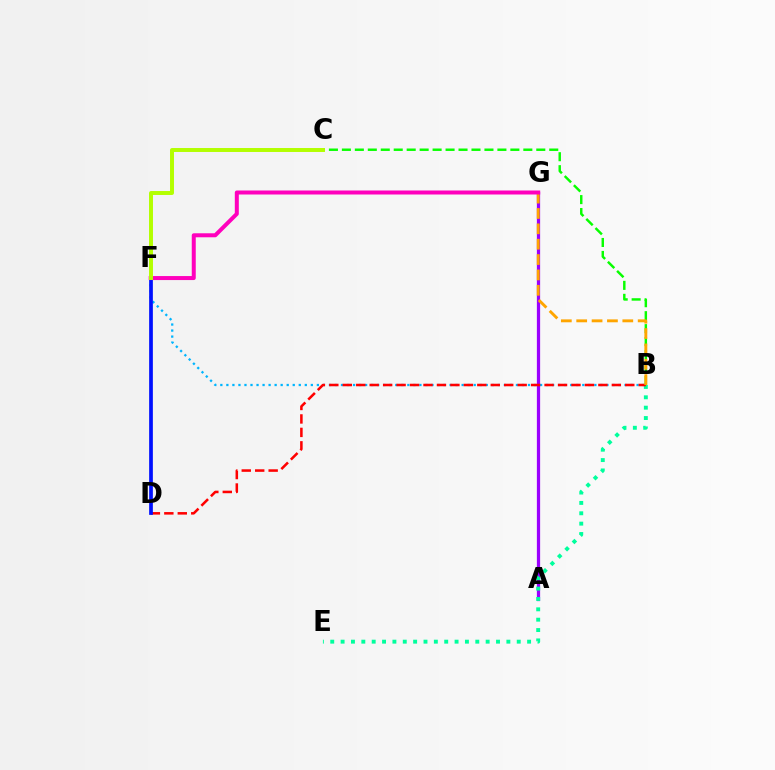{('A', 'G'): [{'color': '#9b00ff', 'line_style': 'solid', 'thickness': 2.34}], ('B', 'F'): [{'color': '#00b5ff', 'line_style': 'dotted', 'thickness': 1.64}], ('B', 'E'): [{'color': '#00ff9d', 'line_style': 'dotted', 'thickness': 2.81}], ('B', 'D'): [{'color': '#ff0000', 'line_style': 'dashed', 'thickness': 1.83}], ('B', 'C'): [{'color': '#08ff00', 'line_style': 'dashed', 'thickness': 1.76}], ('D', 'F'): [{'color': '#0010ff', 'line_style': 'solid', 'thickness': 2.68}], ('B', 'G'): [{'color': '#ffa500', 'line_style': 'dashed', 'thickness': 2.09}], ('F', 'G'): [{'color': '#ff00bd', 'line_style': 'solid', 'thickness': 2.88}], ('C', 'F'): [{'color': '#b3ff00', 'line_style': 'solid', 'thickness': 2.85}]}